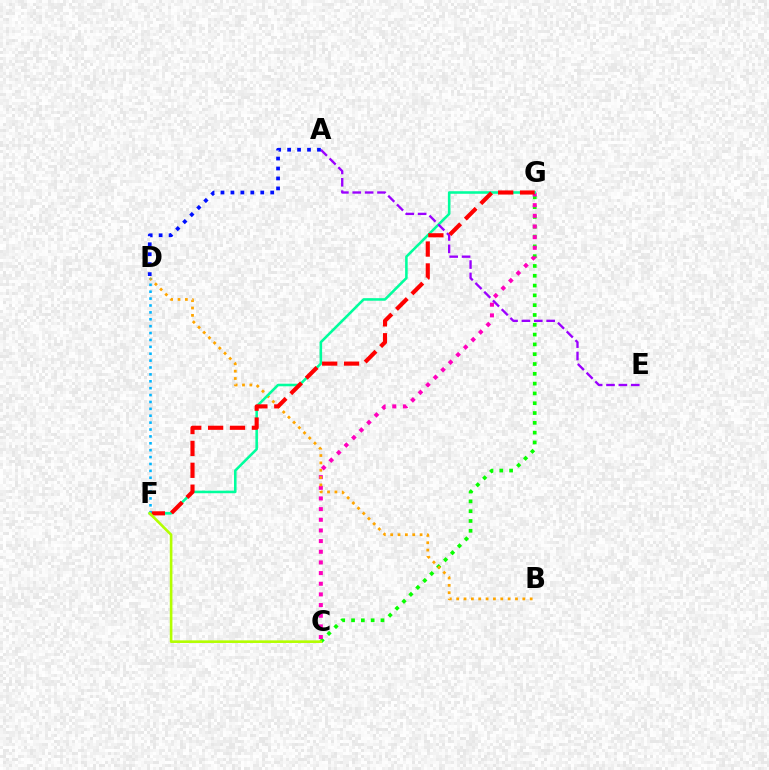{('C', 'G'): [{'color': '#08ff00', 'line_style': 'dotted', 'thickness': 2.66}, {'color': '#ff00bd', 'line_style': 'dotted', 'thickness': 2.9}], ('B', 'D'): [{'color': '#ffa500', 'line_style': 'dotted', 'thickness': 2.0}], ('F', 'G'): [{'color': '#00ff9d', 'line_style': 'solid', 'thickness': 1.84}, {'color': '#ff0000', 'line_style': 'dashed', 'thickness': 2.97}], ('A', 'E'): [{'color': '#9b00ff', 'line_style': 'dashed', 'thickness': 1.68}], ('A', 'D'): [{'color': '#0010ff', 'line_style': 'dotted', 'thickness': 2.7}], ('D', 'F'): [{'color': '#00b5ff', 'line_style': 'dotted', 'thickness': 1.87}], ('C', 'F'): [{'color': '#b3ff00', 'line_style': 'solid', 'thickness': 1.89}]}